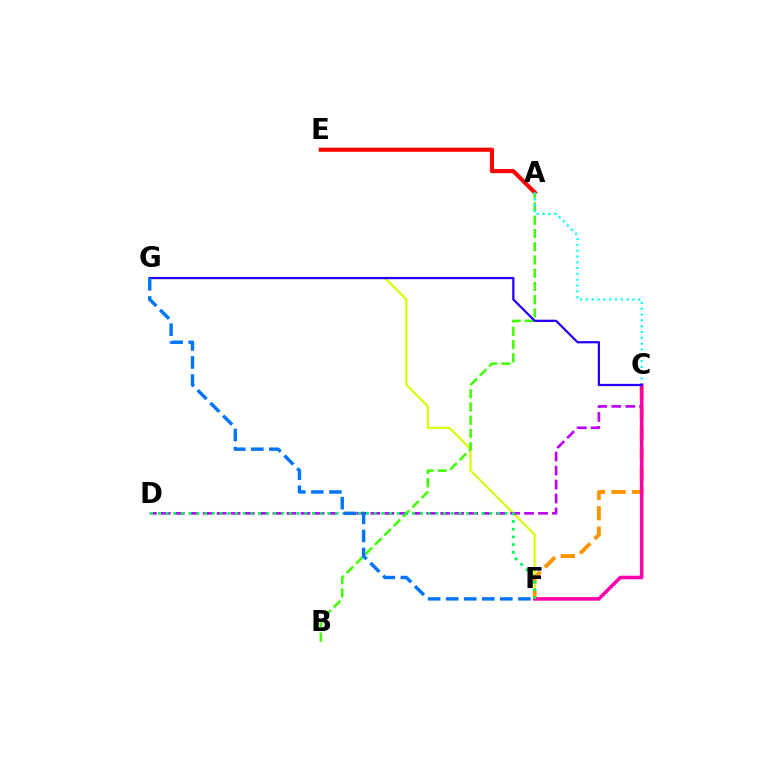{('F', 'G'): [{'color': '#d1ff00', 'line_style': 'solid', 'thickness': 1.53}, {'color': '#0074ff', 'line_style': 'dashed', 'thickness': 2.45}], ('C', 'F'): [{'color': '#ff9400', 'line_style': 'dashed', 'thickness': 2.78}, {'color': '#ff00ac', 'line_style': 'solid', 'thickness': 2.57}], ('A', 'E'): [{'color': '#ff0000', 'line_style': 'solid', 'thickness': 2.98}], ('C', 'D'): [{'color': '#b900ff', 'line_style': 'dashed', 'thickness': 1.9}], ('A', 'B'): [{'color': '#3dff00', 'line_style': 'dashed', 'thickness': 1.8}], ('A', 'C'): [{'color': '#00fff6', 'line_style': 'dotted', 'thickness': 1.58}], ('C', 'G'): [{'color': '#2500ff', 'line_style': 'solid', 'thickness': 1.63}], ('D', 'F'): [{'color': '#00ff5c', 'line_style': 'dotted', 'thickness': 2.09}]}